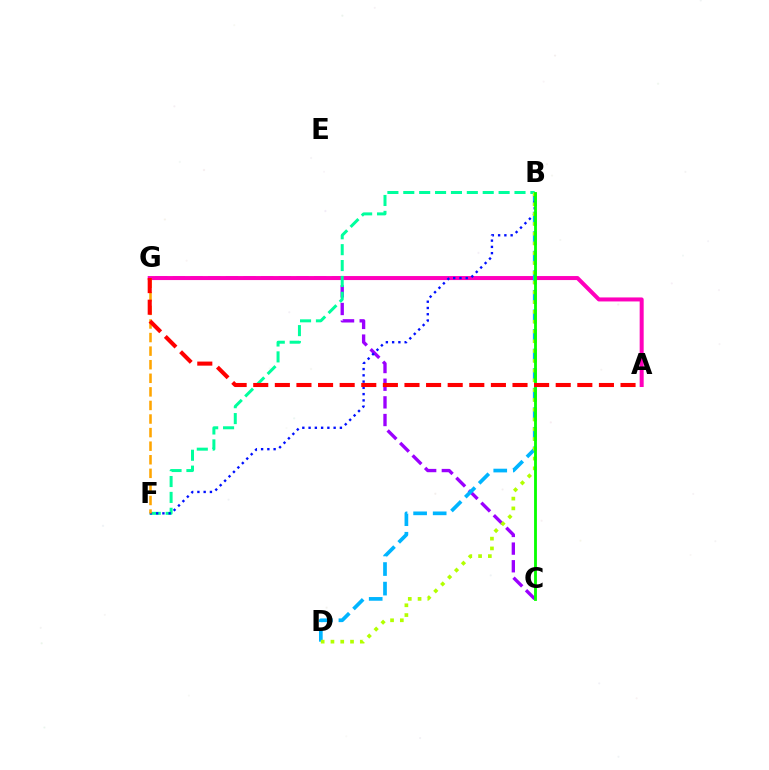{('C', 'G'): [{'color': '#9b00ff', 'line_style': 'dashed', 'thickness': 2.4}], ('A', 'G'): [{'color': '#ff00bd', 'line_style': 'solid', 'thickness': 2.89}, {'color': '#ff0000', 'line_style': 'dashed', 'thickness': 2.94}], ('B', 'D'): [{'color': '#00b5ff', 'line_style': 'dashed', 'thickness': 2.66}, {'color': '#b3ff00', 'line_style': 'dotted', 'thickness': 2.66}], ('B', 'F'): [{'color': '#00ff9d', 'line_style': 'dashed', 'thickness': 2.16}, {'color': '#0010ff', 'line_style': 'dotted', 'thickness': 1.7}], ('B', 'C'): [{'color': '#08ff00', 'line_style': 'solid', 'thickness': 2.04}], ('F', 'G'): [{'color': '#ffa500', 'line_style': 'dashed', 'thickness': 1.84}]}